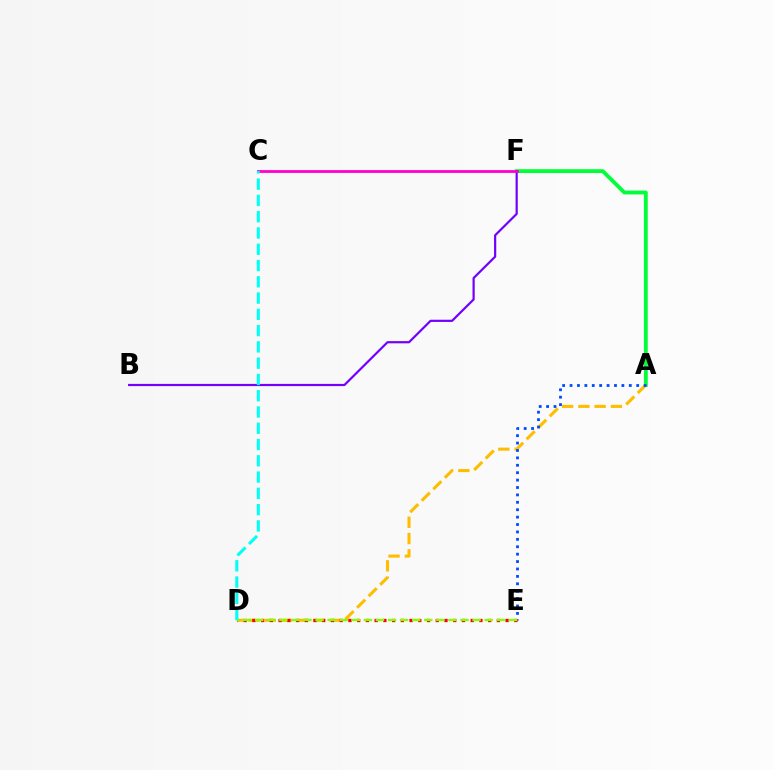{('A', 'F'): [{'color': '#00ff39', 'line_style': 'solid', 'thickness': 2.76}], ('A', 'D'): [{'color': '#ffbd00', 'line_style': 'dashed', 'thickness': 2.21}], ('A', 'E'): [{'color': '#004bff', 'line_style': 'dotted', 'thickness': 2.01}], ('D', 'E'): [{'color': '#ff0000', 'line_style': 'dotted', 'thickness': 2.37}, {'color': '#84ff00', 'line_style': 'dashed', 'thickness': 1.64}], ('B', 'F'): [{'color': '#7200ff', 'line_style': 'solid', 'thickness': 1.58}], ('C', 'F'): [{'color': '#ff00cf', 'line_style': 'solid', 'thickness': 2.02}], ('C', 'D'): [{'color': '#00fff6', 'line_style': 'dashed', 'thickness': 2.21}]}